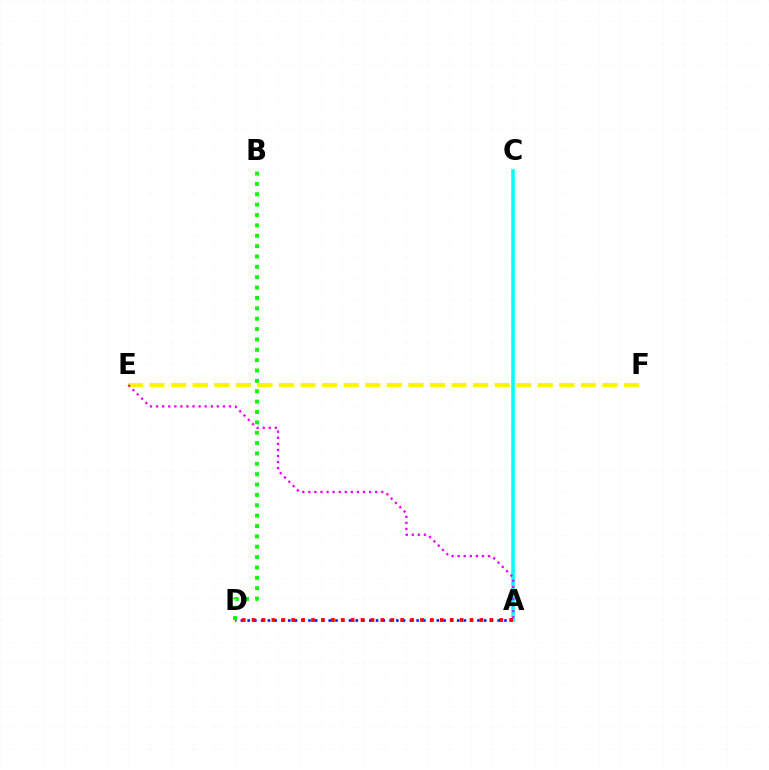{('E', 'F'): [{'color': '#fcf500', 'line_style': 'dashed', 'thickness': 2.93}], ('A', 'D'): [{'color': '#0010ff', 'line_style': 'dotted', 'thickness': 1.84}, {'color': '#ff0000', 'line_style': 'dotted', 'thickness': 2.69}], ('A', 'C'): [{'color': '#00fff6', 'line_style': 'solid', 'thickness': 2.54}], ('A', 'E'): [{'color': '#ee00ff', 'line_style': 'dotted', 'thickness': 1.65}], ('B', 'D'): [{'color': '#08ff00', 'line_style': 'dotted', 'thickness': 2.82}]}